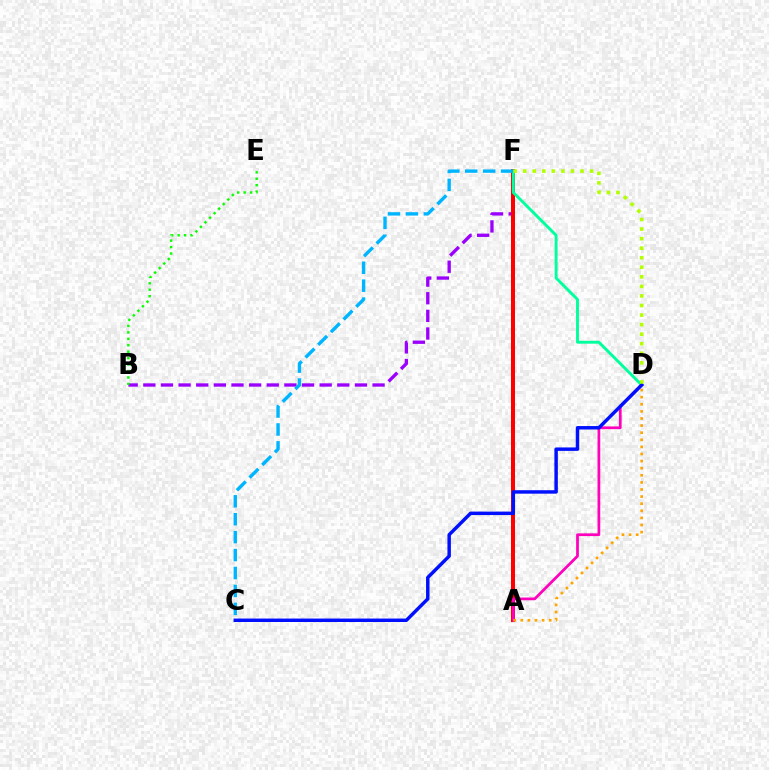{('B', 'F'): [{'color': '#9b00ff', 'line_style': 'dashed', 'thickness': 2.4}], ('A', 'F'): [{'color': '#ff0000', 'line_style': 'solid', 'thickness': 2.89}], ('D', 'F'): [{'color': '#00ff9d', 'line_style': 'solid', 'thickness': 2.09}, {'color': '#b3ff00', 'line_style': 'dotted', 'thickness': 2.6}], ('A', 'D'): [{'color': '#ff00bd', 'line_style': 'solid', 'thickness': 1.96}, {'color': '#ffa500', 'line_style': 'dotted', 'thickness': 1.93}], ('C', 'F'): [{'color': '#00b5ff', 'line_style': 'dashed', 'thickness': 2.43}], ('B', 'E'): [{'color': '#08ff00', 'line_style': 'dotted', 'thickness': 1.75}], ('C', 'D'): [{'color': '#0010ff', 'line_style': 'solid', 'thickness': 2.49}]}